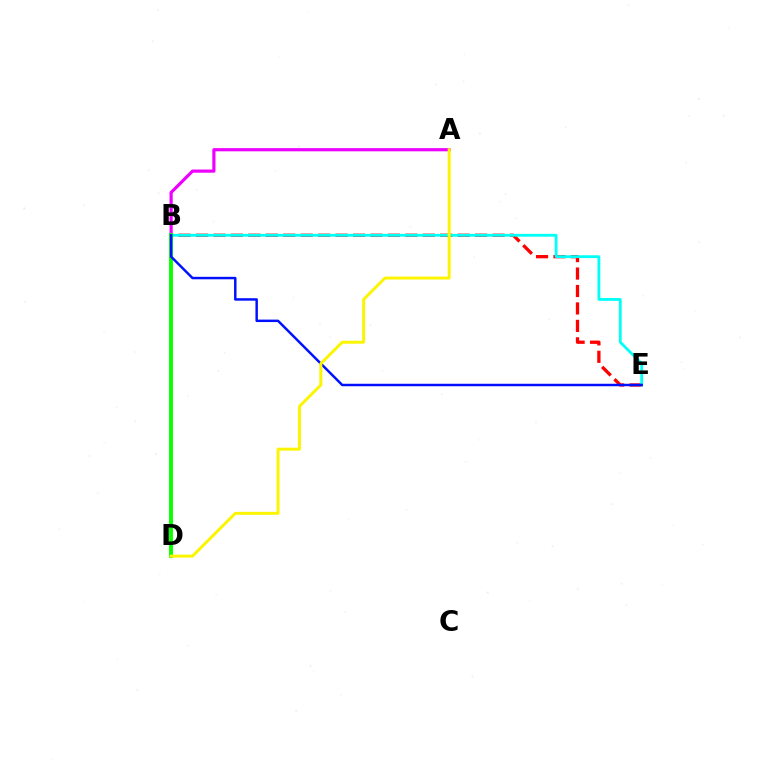{('B', 'E'): [{'color': '#ff0000', 'line_style': 'dashed', 'thickness': 2.37}, {'color': '#00fff6', 'line_style': 'solid', 'thickness': 2.02}, {'color': '#0010ff', 'line_style': 'solid', 'thickness': 1.78}], ('A', 'B'): [{'color': '#ee00ff', 'line_style': 'solid', 'thickness': 2.29}], ('B', 'D'): [{'color': '#08ff00', 'line_style': 'solid', 'thickness': 2.8}], ('A', 'D'): [{'color': '#fcf500', 'line_style': 'solid', 'thickness': 2.13}]}